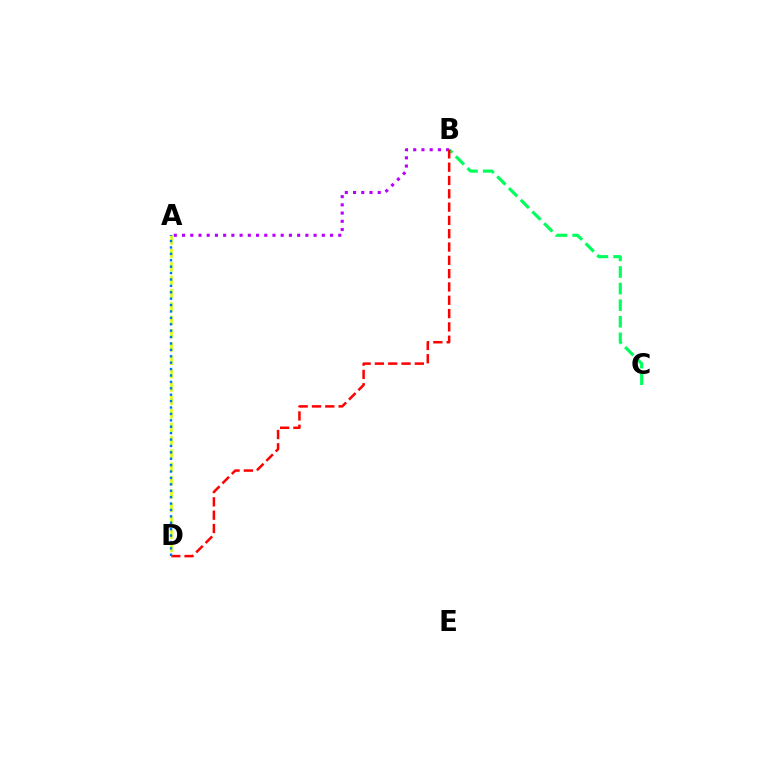{('B', 'C'): [{'color': '#00ff5c', 'line_style': 'dashed', 'thickness': 2.25}], ('A', 'B'): [{'color': '#b900ff', 'line_style': 'dotted', 'thickness': 2.23}], ('B', 'D'): [{'color': '#ff0000', 'line_style': 'dashed', 'thickness': 1.81}], ('A', 'D'): [{'color': '#d1ff00', 'line_style': 'dashed', 'thickness': 1.82}, {'color': '#0074ff', 'line_style': 'dotted', 'thickness': 1.74}]}